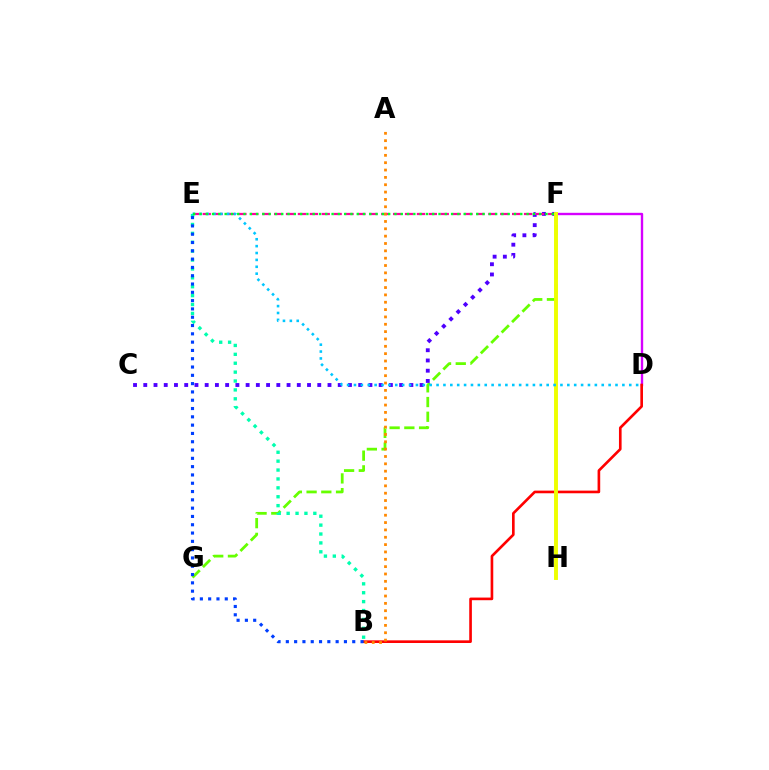{('F', 'G'): [{'color': '#66ff00', 'line_style': 'dashed', 'thickness': 2.0}], ('C', 'F'): [{'color': '#4f00ff', 'line_style': 'dotted', 'thickness': 2.78}], ('D', 'F'): [{'color': '#d600ff', 'line_style': 'solid', 'thickness': 1.71}], ('B', 'D'): [{'color': '#ff0000', 'line_style': 'solid', 'thickness': 1.9}], ('E', 'F'): [{'color': '#ff00a0', 'line_style': 'dashed', 'thickness': 1.62}, {'color': '#00ff27', 'line_style': 'dotted', 'thickness': 1.71}], ('B', 'E'): [{'color': '#00ffaf', 'line_style': 'dotted', 'thickness': 2.42}, {'color': '#003fff', 'line_style': 'dotted', 'thickness': 2.26}], ('F', 'H'): [{'color': '#eeff00', 'line_style': 'solid', 'thickness': 2.81}], ('A', 'B'): [{'color': '#ff8800', 'line_style': 'dotted', 'thickness': 2.0}], ('D', 'E'): [{'color': '#00c7ff', 'line_style': 'dotted', 'thickness': 1.87}]}